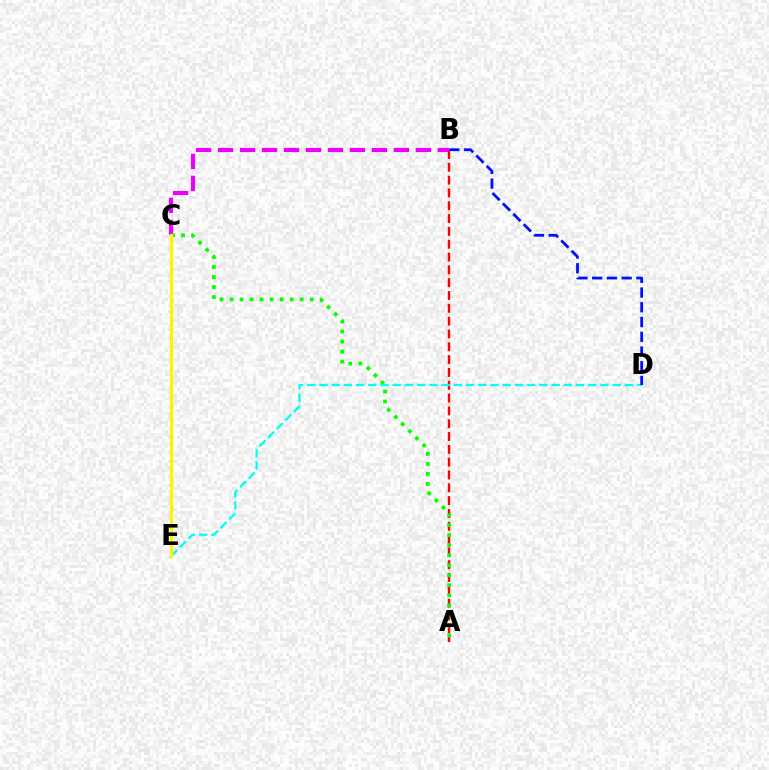{('A', 'B'): [{'color': '#ff0000', 'line_style': 'dashed', 'thickness': 1.74}], ('A', 'C'): [{'color': '#08ff00', 'line_style': 'dotted', 'thickness': 2.72}], ('B', 'C'): [{'color': '#ee00ff', 'line_style': 'dashed', 'thickness': 2.99}], ('D', 'E'): [{'color': '#00fff6', 'line_style': 'dashed', 'thickness': 1.66}], ('B', 'D'): [{'color': '#0010ff', 'line_style': 'dashed', 'thickness': 2.0}], ('C', 'E'): [{'color': '#fcf500', 'line_style': 'solid', 'thickness': 2.35}]}